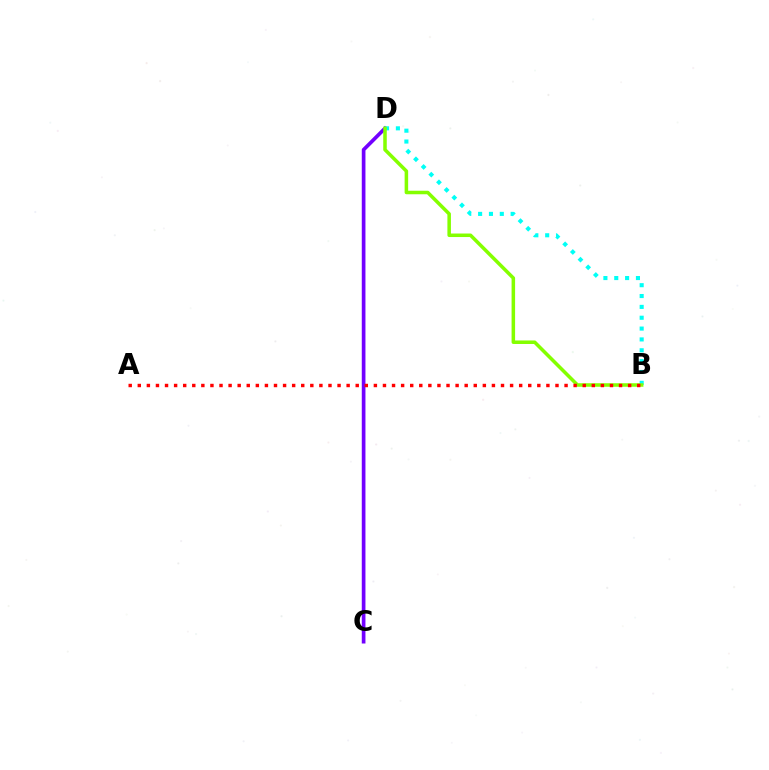{('C', 'D'): [{'color': '#7200ff', 'line_style': 'solid', 'thickness': 2.65}], ('B', 'D'): [{'color': '#00fff6', 'line_style': 'dotted', 'thickness': 2.95}, {'color': '#84ff00', 'line_style': 'solid', 'thickness': 2.54}], ('A', 'B'): [{'color': '#ff0000', 'line_style': 'dotted', 'thickness': 2.47}]}